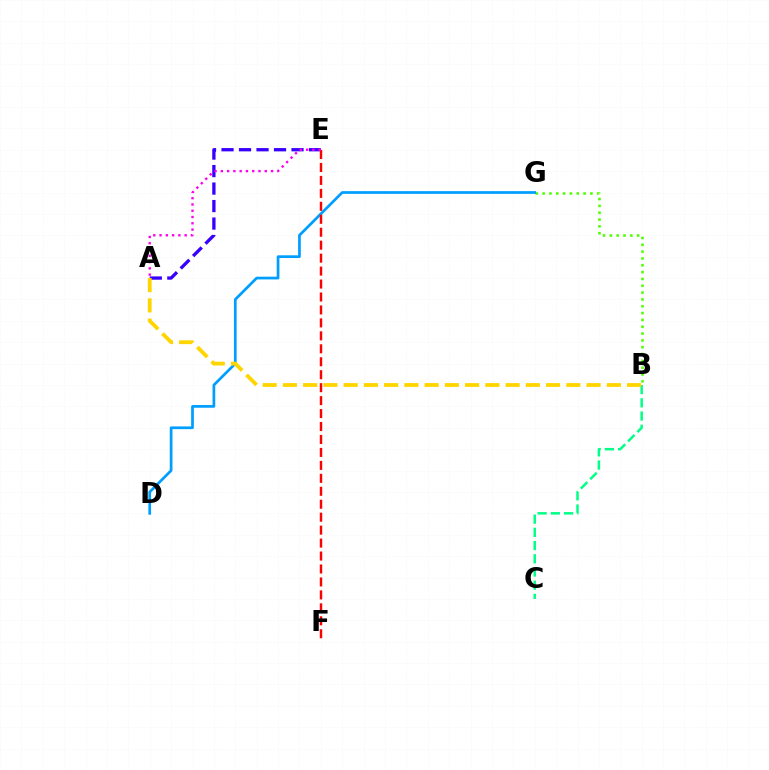{('B', 'G'): [{'color': '#4fff00', 'line_style': 'dotted', 'thickness': 1.85}], ('A', 'E'): [{'color': '#3700ff', 'line_style': 'dashed', 'thickness': 2.38}, {'color': '#ff00ed', 'line_style': 'dotted', 'thickness': 1.7}], ('B', 'C'): [{'color': '#00ff86', 'line_style': 'dashed', 'thickness': 1.79}], ('D', 'G'): [{'color': '#009eff', 'line_style': 'solid', 'thickness': 1.96}], ('A', 'B'): [{'color': '#ffd500', 'line_style': 'dashed', 'thickness': 2.75}], ('E', 'F'): [{'color': '#ff0000', 'line_style': 'dashed', 'thickness': 1.76}]}